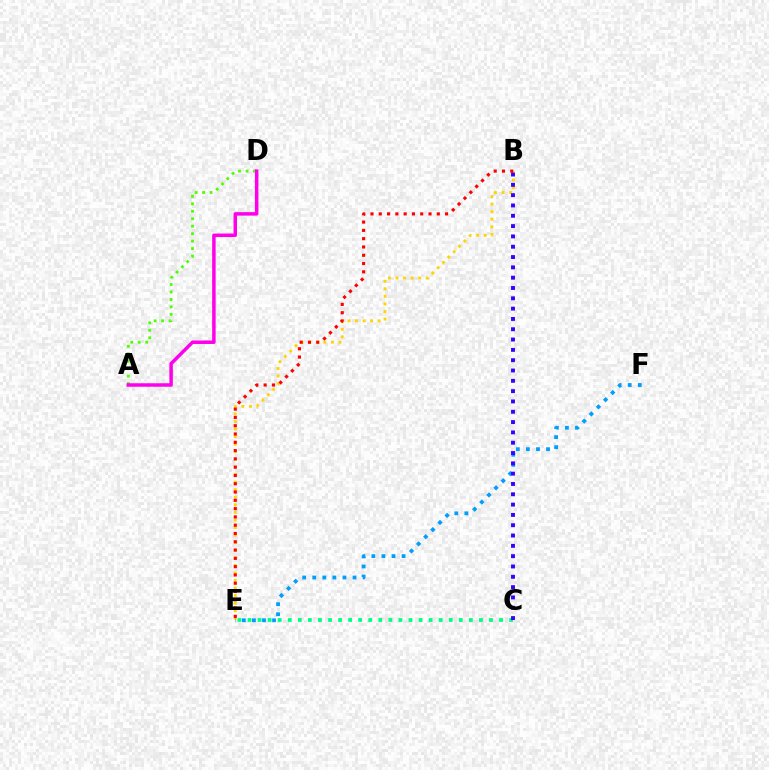{('B', 'E'): [{'color': '#ffd500', 'line_style': 'dotted', 'thickness': 2.06}, {'color': '#ff0000', 'line_style': 'dotted', 'thickness': 2.25}], ('E', 'F'): [{'color': '#009eff', 'line_style': 'dotted', 'thickness': 2.73}], ('A', 'D'): [{'color': '#4fff00', 'line_style': 'dotted', 'thickness': 2.03}, {'color': '#ff00ed', 'line_style': 'solid', 'thickness': 2.52}], ('C', 'E'): [{'color': '#00ff86', 'line_style': 'dotted', 'thickness': 2.73}], ('B', 'C'): [{'color': '#3700ff', 'line_style': 'dotted', 'thickness': 2.8}]}